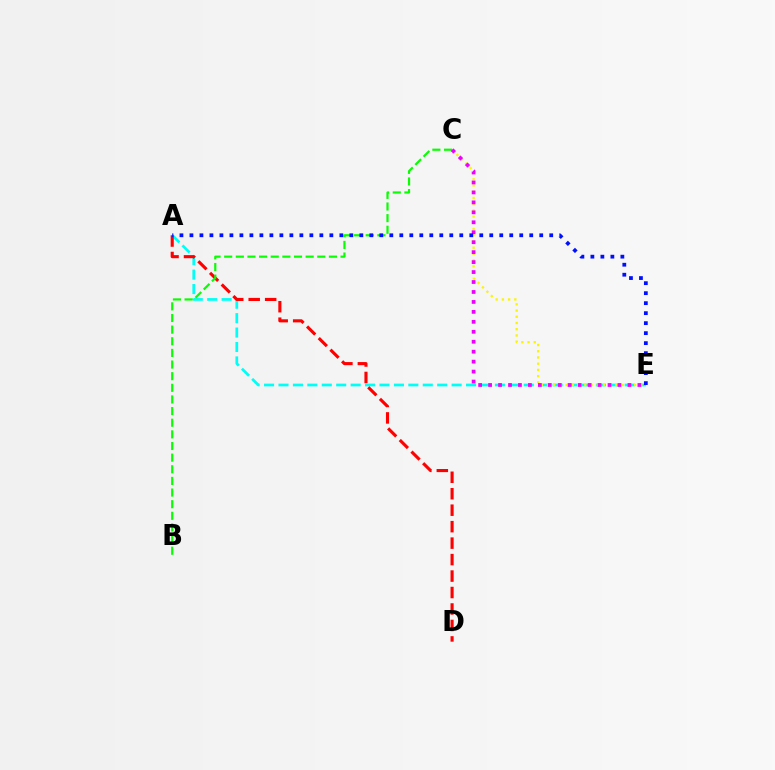{('A', 'E'): [{'color': '#00fff6', 'line_style': 'dashed', 'thickness': 1.96}, {'color': '#0010ff', 'line_style': 'dotted', 'thickness': 2.72}], ('C', 'E'): [{'color': '#fcf500', 'line_style': 'dotted', 'thickness': 1.69}, {'color': '#ee00ff', 'line_style': 'dotted', 'thickness': 2.7}], ('A', 'D'): [{'color': '#ff0000', 'line_style': 'dashed', 'thickness': 2.24}], ('B', 'C'): [{'color': '#08ff00', 'line_style': 'dashed', 'thickness': 1.58}]}